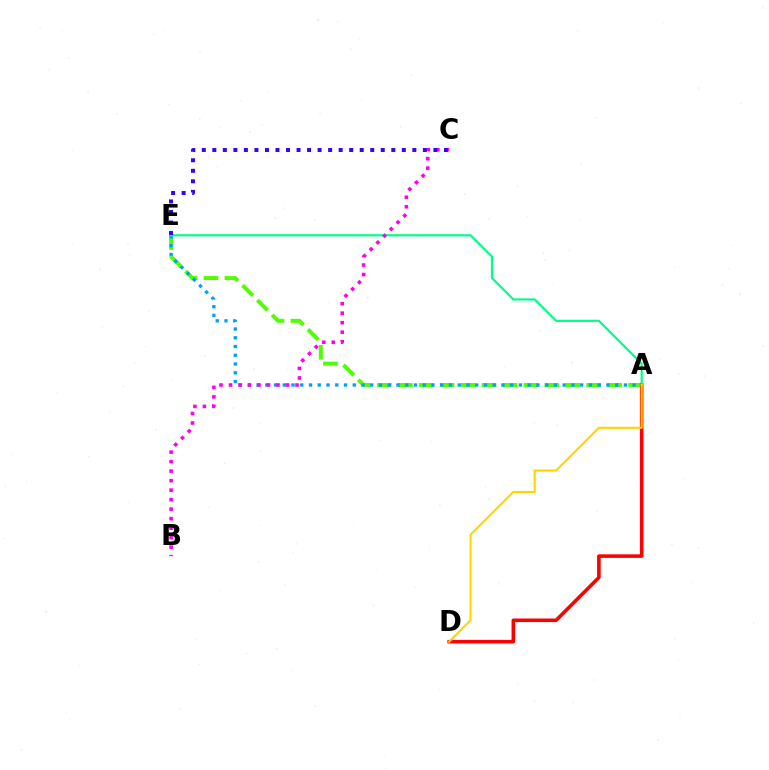{('A', 'E'): [{'color': '#4fff00', 'line_style': 'dashed', 'thickness': 2.84}, {'color': '#009eff', 'line_style': 'dotted', 'thickness': 2.38}, {'color': '#00ff86', 'line_style': 'solid', 'thickness': 1.56}], ('A', 'D'): [{'color': '#ff0000', 'line_style': 'solid', 'thickness': 2.57}, {'color': '#ffd500', 'line_style': 'solid', 'thickness': 1.51}], ('B', 'C'): [{'color': '#ff00ed', 'line_style': 'dotted', 'thickness': 2.58}], ('C', 'E'): [{'color': '#3700ff', 'line_style': 'dotted', 'thickness': 2.86}]}